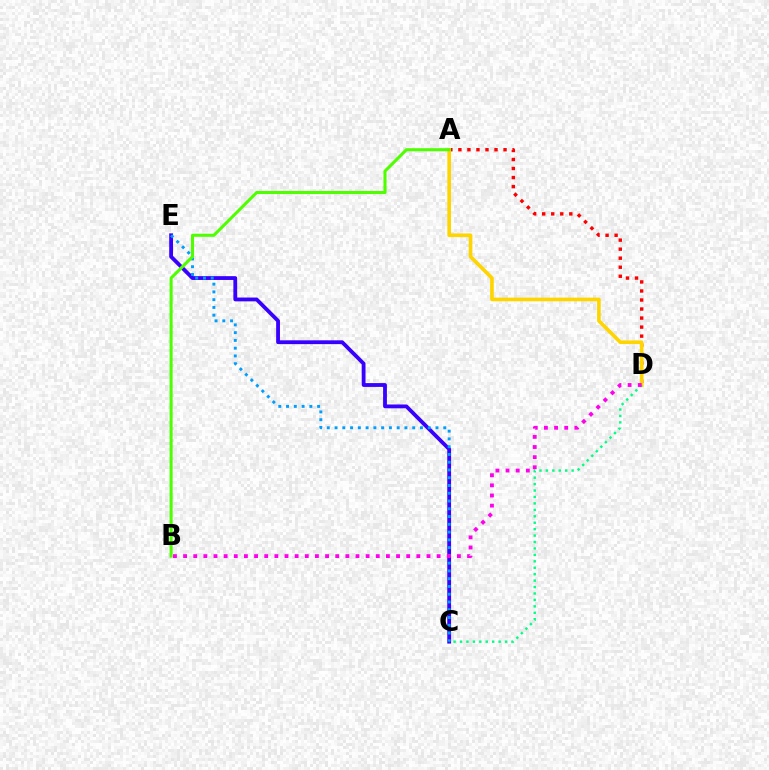{('C', 'E'): [{'color': '#3700ff', 'line_style': 'solid', 'thickness': 2.74}, {'color': '#009eff', 'line_style': 'dotted', 'thickness': 2.11}], ('A', 'D'): [{'color': '#ff0000', 'line_style': 'dotted', 'thickness': 2.45}, {'color': '#ffd500', 'line_style': 'solid', 'thickness': 2.62}], ('C', 'D'): [{'color': '#00ff86', 'line_style': 'dotted', 'thickness': 1.75}], ('A', 'B'): [{'color': '#4fff00', 'line_style': 'solid', 'thickness': 2.21}], ('B', 'D'): [{'color': '#ff00ed', 'line_style': 'dotted', 'thickness': 2.76}]}